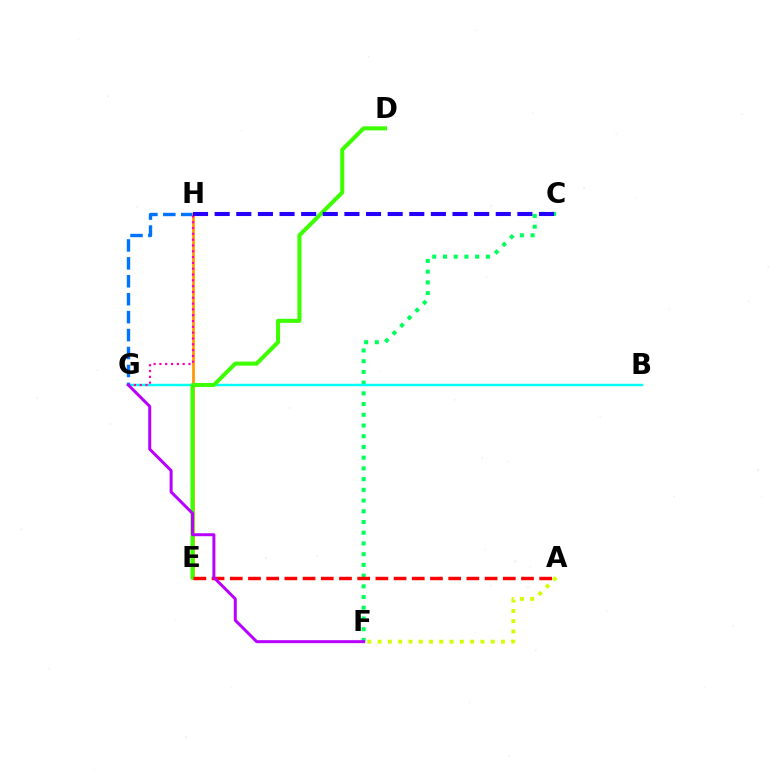{('G', 'H'): [{'color': '#0074ff', 'line_style': 'dashed', 'thickness': 2.44}, {'color': '#ff00ac', 'line_style': 'dotted', 'thickness': 1.58}], ('C', 'F'): [{'color': '#00ff5c', 'line_style': 'dotted', 'thickness': 2.91}], ('E', 'H'): [{'color': '#ff9400', 'line_style': 'solid', 'thickness': 1.94}], ('A', 'F'): [{'color': '#d1ff00', 'line_style': 'dotted', 'thickness': 2.79}], ('B', 'G'): [{'color': '#00fff6', 'line_style': 'solid', 'thickness': 1.75}], ('D', 'E'): [{'color': '#3dff00', 'line_style': 'solid', 'thickness': 2.91}], ('A', 'E'): [{'color': '#ff0000', 'line_style': 'dashed', 'thickness': 2.47}], ('F', 'G'): [{'color': '#b900ff', 'line_style': 'solid', 'thickness': 2.15}], ('C', 'H'): [{'color': '#2500ff', 'line_style': 'dashed', 'thickness': 2.94}]}